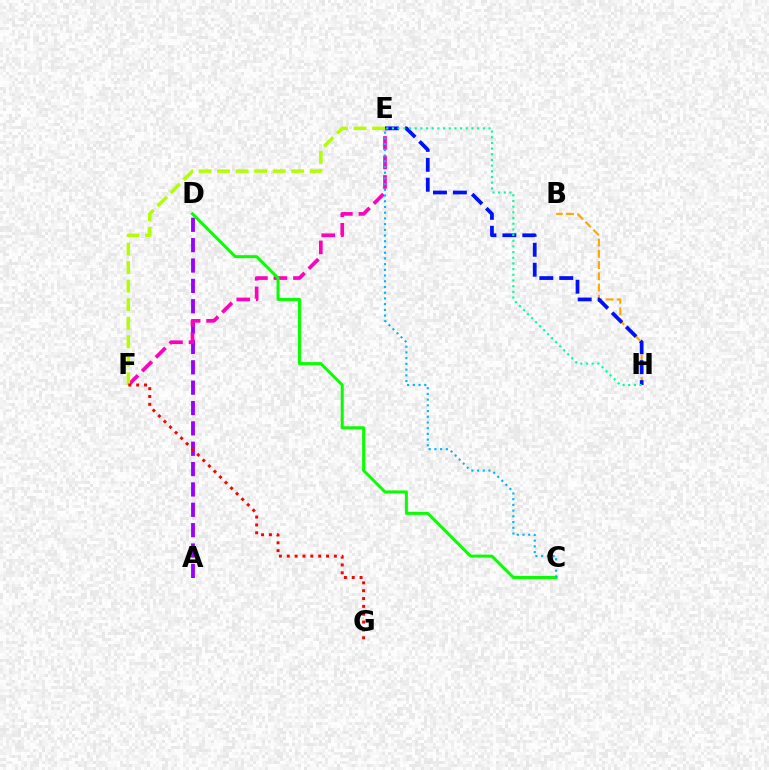{('B', 'H'): [{'color': '#ffa500', 'line_style': 'dashed', 'thickness': 1.53}], ('A', 'D'): [{'color': '#9b00ff', 'line_style': 'dashed', 'thickness': 2.77}], ('E', 'H'): [{'color': '#0010ff', 'line_style': 'dashed', 'thickness': 2.71}, {'color': '#00ff9d', 'line_style': 'dotted', 'thickness': 1.54}], ('E', 'F'): [{'color': '#ff00bd', 'line_style': 'dashed', 'thickness': 2.65}, {'color': '#b3ff00', 'line_style': 'dashed', 'thickness': 2.52}], ('C', 'D'): [{'color': '#08ff00', 'line_style': 'solid', 'thickness': 2.16}], ('C', 'E'): [{'color': '#00b5ff', 'line_style': 'dotted', 'thickness': 1.55}], ('F', 'G'): [{'color': '#ff0000', 'line_style': 'dotted', 'thickness': 2.13}]}